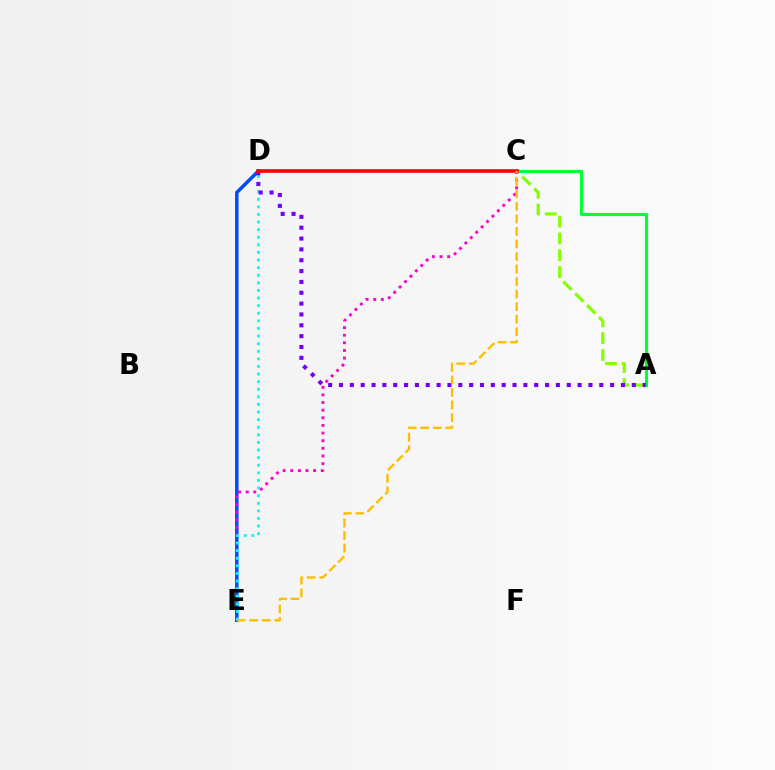{('D', 'E'): [{'color': '#004bff', 'line_style': 'solid', 'thickness': 2.52}, {'color': '#00fff6', 'line_style': 'dotted', 'thickness': 2.06}], ('A', 'C'): [{'color': '#84ff00', 'line_style': 'dashed', 'thickness': 2.28}, {'color': '#00ff39', 'line_style': 'solid', 'thickness': 2.26}], ('C', 'E'): [{'color': '#ff00cf', 'line_style': 'dotted', 'thickness': 2.07}, {'color': '#ffbd00', 'line_style': 'dashed', 'thickness': 1.7}], ('A', 'D'): [{'color': '#7200ff', 'line_style': 'dotted', 'thickness': 2.95}], ('C', 'D'): [{'color': '#ff0000', 'line_style': 'solid', 'thickness': 2.62}]}